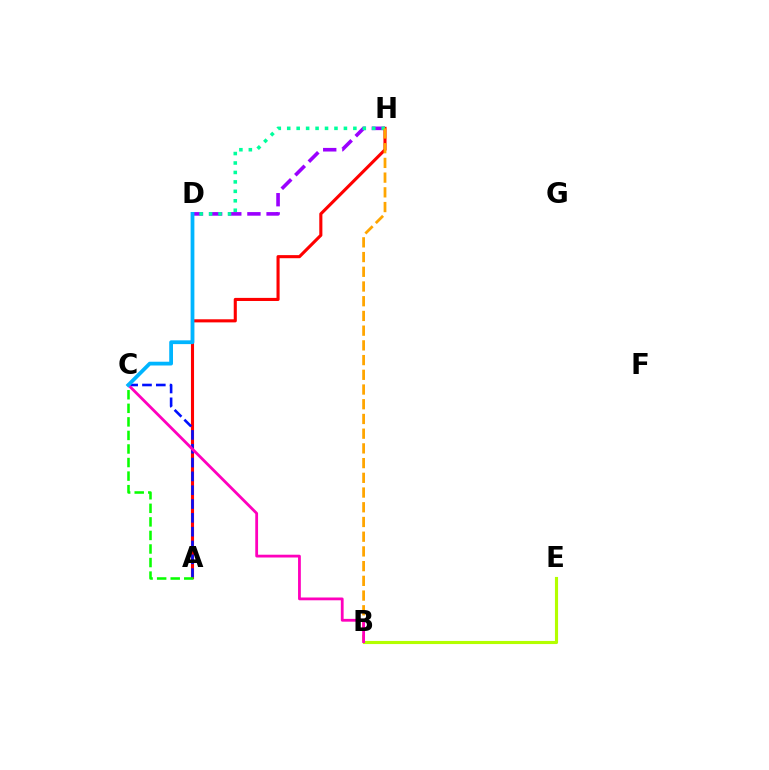{('B', 'E'): [{'color': '#b3ff00', 'line_style': 'solid', 'thickness': 2.25}], ('D', 'H'): [{'color': '#9b00ff', 'line_style': 'dashed', 'thickness': 2.6}, {'color': '#00ff9d', 'line_style': 'dotted', 'thickness': 2.57}], ('A', 'H'): [{'color': '#ff0000', 'line_style': 'solid', 'thickness': 2.23}], ('A', 'C'): [{'color': '#0010ff', 'line_style': 'dashed', 'thickness': 1.88}, {'color': '#08ff00', 'line_style': 'dashed', 'thickness': 1.84}], ('B', 'H'): [{'color': '#ffa500', 'line_style': 'dashed', 'thickness': 2.0}], ('B', 'C'): [{'color': '#ff00bd', 'line_style': 'solid', 'thickness': 2.01}], ('C', 'D'): [{'color': '#00b5ff', 'line_style': 'solid', 'thickness': 2.72}]}